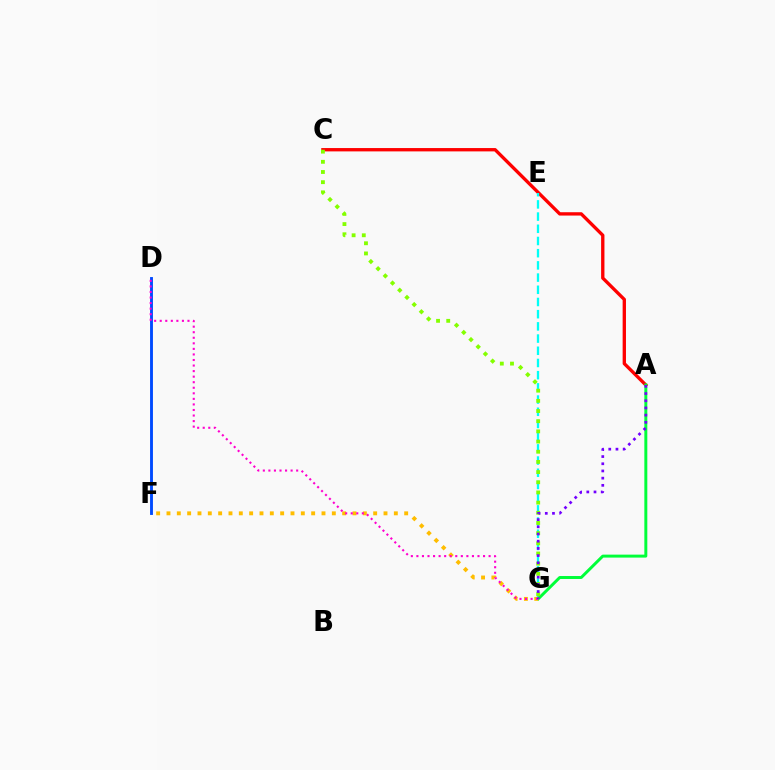{('A', 'C'): [{'color': '#ff0000', 'line_style': 'solid', 'thickness': 2.4}], ('E', 'G'): [{'color': '#00fff6', 'line_style': 'dashed', 'thickness': 1.66}], ('A', 'G'): [{'color': '#00ff39', 'line_style': 'solid', 'thickness': 2.13}, {'color': '#7200ff', 'line_style': 'dotted', 'thickness': 1.95}], ('F', 'G'): [{'color': '#ffbd00', 'line_style': 'dotted', 'thickness': 2.81}], ('D', 'F'): [{'color': '#004bff', 'line_style': 'solid', 'thickness': 2.07}], ('D', 'G'): [{'color': '#ff00cf', 'line_style': 'dotted', 'thickness': 1.51}], ('C', 'G'): [{'color': '#84ff00', 'line_style': 'dotted', 'thickness': 2.76}]}